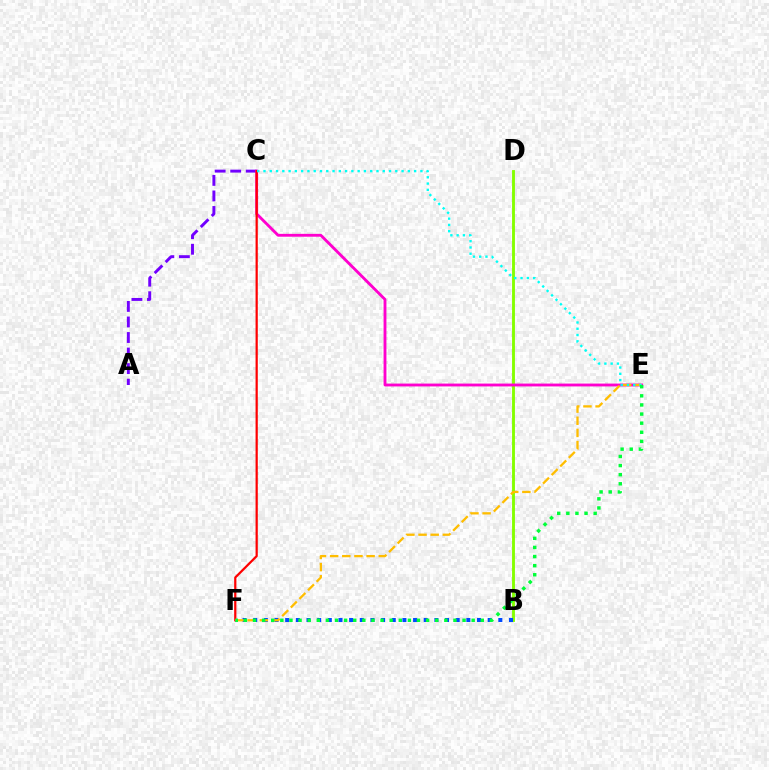{('B', 'D'): [{'color': '#84ff00', 'line_style': 'solid', 'thickness': 2.07}], ('A', 'C'): [{'color': '#7200ff', 'line_style': 'dashed', 'thickness': 2.11}], ('C', 'E'): [{'color': '#ff00cf', 'line_style': 'solid', 'thickness': 2.05}, {'color': '#00fff6', 'line_style': 'dotted', 'thickness': 1.71}], ('B', 'F'): [{'color': '#004bff', 'line_style': 'dotted', 'thickness': 2.9}], ('C', 'F'): [{'color': '#ff0000', 'line_style': 'solid', 'thickness': 1.6}], ('E', 'F'): [{'color': '#ffbd00', 'line_style': 'dashed', 'thickness': 1.65}, {'color': '#00ff39', 'line_style': 'dotted', 'thickness': 2.48}]}